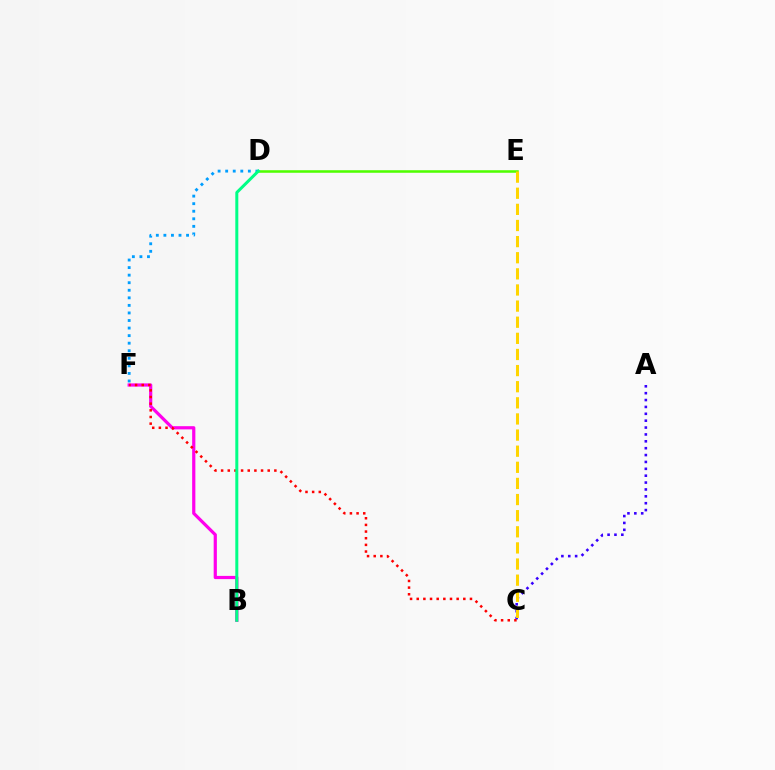{('D', 'F'): [{'color': '#009eff', 'line_style': 'dotted', 'thickness': 2.05}], ('A', 'C'): [{'color': '#3700ff', 'line_style': 'dotted', 'thickness': 1.87}], ('B', 'F'): [{'color': '#ff00ed', 'line_style': 'solid', 'thickness': 2.3}], ('C', 'F'): [{'color': '#ff0000', 'line_style': 'dotted', 'thickness': 1.81}], ('D', 'E'): [{'color': '#4fff00', 'line_style': 'solid', 'thickness': 1.83}], ('C', 'E'): [{'color': '#ffd500', 'line_style': 'dashed', 'thickness': 2.19}], ('B', 'D'): [{'color': '#00ff86', 'line_style': 'solid', 'thickness': 2.16}]}